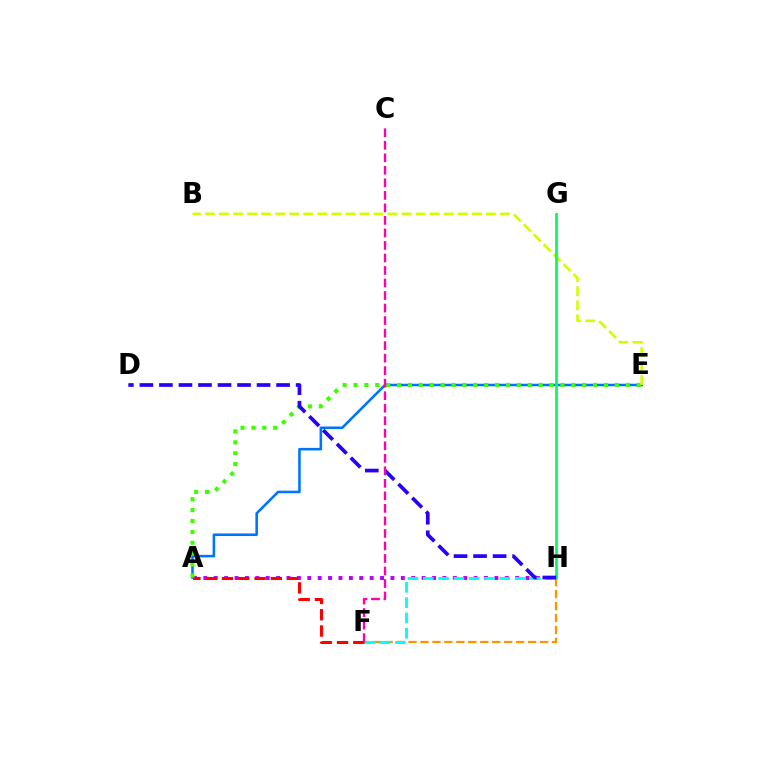{('A', 'H'): [{'color': '#b900ff', 'line_style': 'dotted', 'thickness': 2.82}], ('F', 'H'): [{'color': '#ff9400', 'line_style': 'dashed', 'thickness': 1.62}, {'color': '#00fff6', 'line_style': 'dashed', 'thickness': 2.08}], ('A', 'F'): [{'color': '#ff0000', 'line_style': 'dashed', 'thickness': 2.21}], ('A', 'E'): [{'color': '#0074ff', 'line_style': 'solid', 'thickness': 1.85}, {'color': '#3dff00', 'line_style': 'dotted', 'thickness': 2.96}], ('B', 'E'): [{'color': '#d1ff00', 'line_style': 'dashed', 'thickness': 1.91}], ('G', 'H'): [{'color': '#00ff5c', 'line_style': 'solid', 'thickness': 1.97}], ('D', 'H'): [{'color': '#2500ff', 'line_style': 'dashed', 'thickness': 2.65}], ('C', 'F'): [{'color': '#ff00ac', 'line_style': 'dashed', 'thickness': 1.7}]}